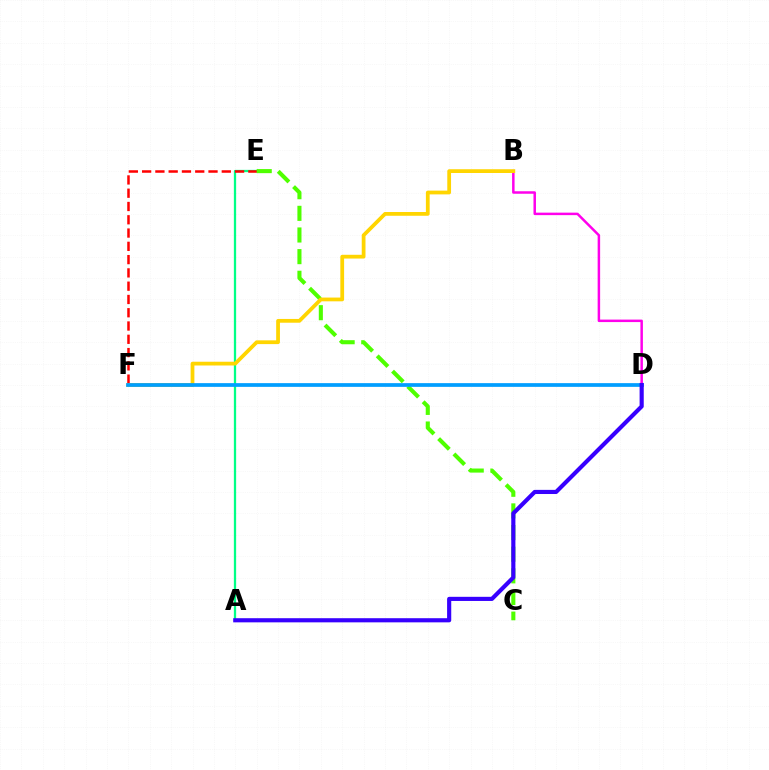{('B', 'D'): [{'color': '#ff00ed', 'line_style': 'solid', 'thickness': 1.79}], ('A', 'E'): [{'color': '#00ff86', 'line_style': 'solid', 'thickness': 1.64}], ('E', 'F'): [{'color': '#ff0000', 'line_style': 'dashed', 'thickness': 1.8}], ('C', 'E'): [{'color': '#4fff00', 'line_style': 'dashed', 'thickness': 2.94}], ('B', 'F'): [{'color': '#ffd500', 'line_style': 'solid', 'thickness': 2.71}], ('D', 'F'): [{'color': '#009eff', 'line_style': 'solid', 'thickness': 2.68}], ('A', 'D'): [{'color': '#3700ff', 'line_style': 'solid', 'thickness': 2.98}]}